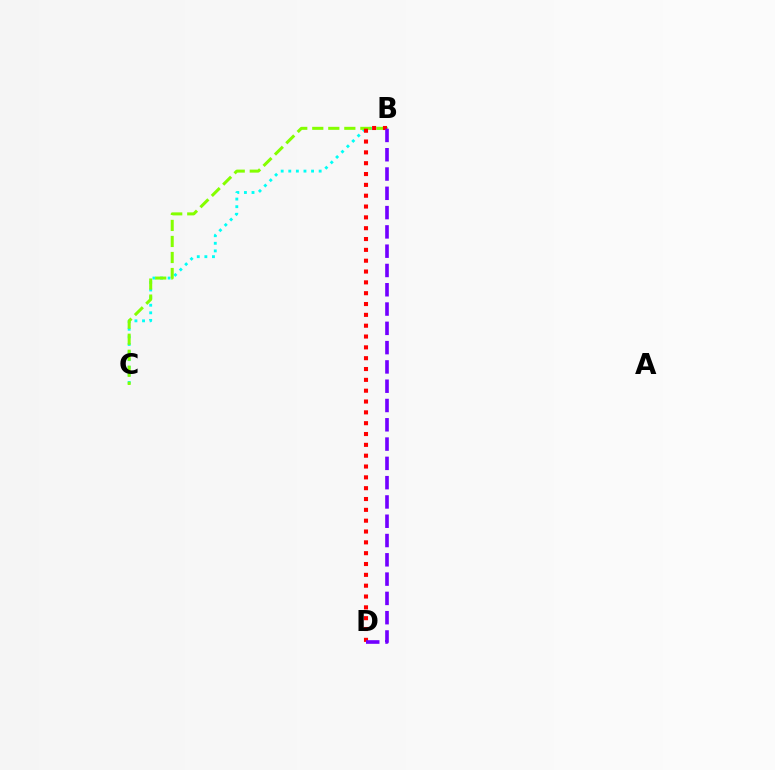{('B', 'C'): [{'color': '#00fff6', 'line_style': 'dotted', 'thickness': 2.06}, {'color': '#84ff00', 'line_style': 'dashed', 'thickness': 2.18}], ('B', 'D'): [{'color': '#ff0000', 'line_style': 'dotted', 'thickness': 2.94}, {'color': '#7200ff', 'line_style': 'dashed', 'thickness': 2.62}]}